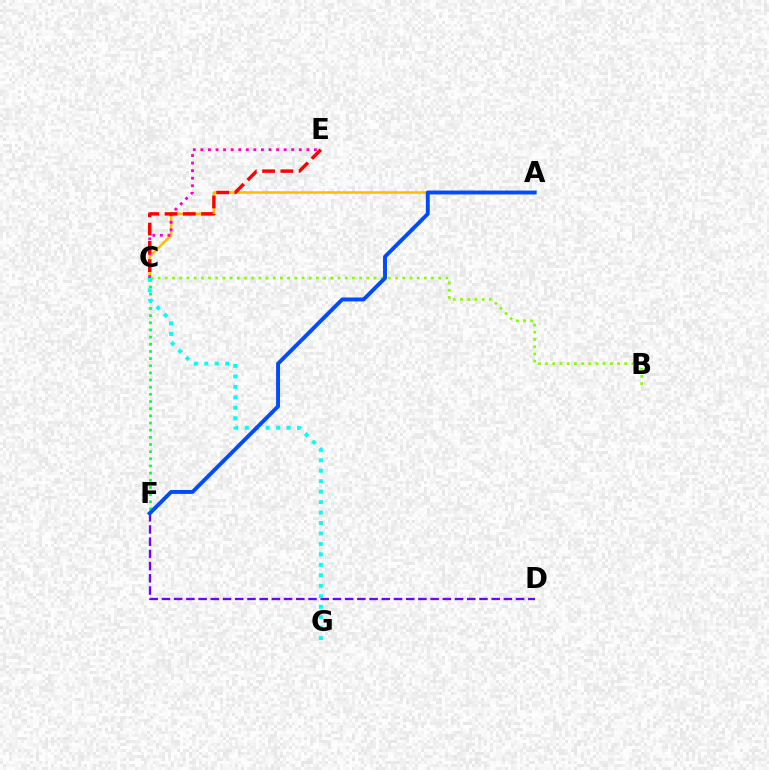{('A', 'C'): [{'color': '#ffbd00', 'line_style': 'solid', 'thickness': 1.82}], ('D', 'F'): [{'color': '#7200ff', 'line_style': 'dashed', 'thickness': 1.66}], ('C', 'E'): [{'color': '#ff00cf', 'line_style': 'dotted', 'thickness': 2.06}, {'color': '#ff0000', 'line_style': 'dashed', 'thickness': 2.48}], ('C', 'F'): [{'color': '#00ff39', 'line_style': 'dotted', 'thickness': 1.94}], ('B', 'C'): [{'color': '#84ff00', 'line_style': 'dotted', 'thickness': 1.95}], ('C', 'G'): [{'color': '#00fff6', 'line_style': 'dotted', 'thickness': 2.84}], ('A', 'F'): [{'color': '#004bff', 'line_style': 'solid', 'thickness': 2.82}]}